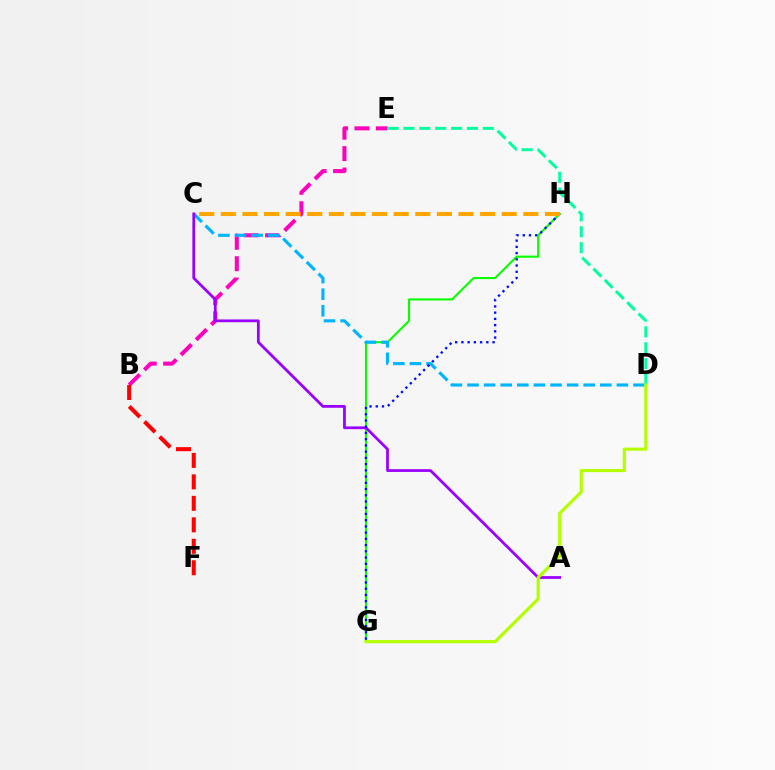{('G', 'H'): [{'color': '#08ff00', 'line_style': 'solid', 'thickness': 1.5}, {'color': '#0010ff', 'line_style': 'dotted', 'thickness': 1.69}], ('B', 'E'): [{'color': '#ff00bd', 'line_style': 'dashed', 'thickness': 2.91}], ('C', 'D'): [{'color': '#00b5ff', 'line_style': 'dashed', 'thickness': 2.25}], ('D', 'E'): [{'color': '#00ff9d', 'line_style': 'dashed', 'thickness': 2.16}], ('A', 'C'): [{'color': '#9b00ff', 'line_style': 'solid', 'thickness': 1.99}], ('D', 'G'): [{'color': '#b3ff00', 'line_style': 'solid', 'thickness': 2.27}], ('B', 'F'): [{'color': '#ff0000', 'line_style': 'dashed', 'thickness': 2.92}], ('C', 'H'): [{'color': '#ffa500', 'line_style': 'dashed', 'thickness': 2.94}]}